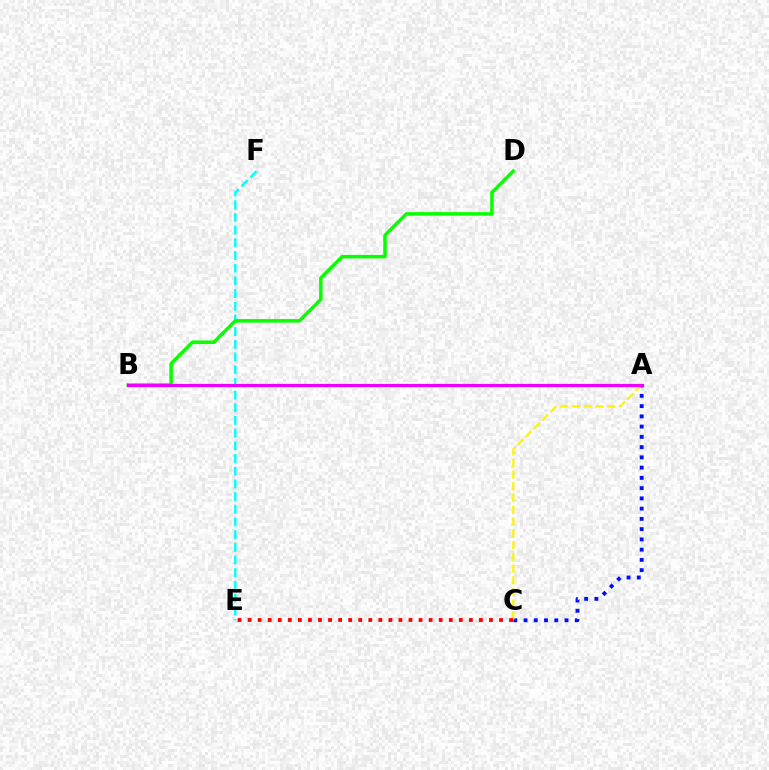{('E', 'F'): [{'color': '#00fff6', 'line_style': 'dashed', 'thickness': 1.72}], ('A', 'C'): [{'color': '#0010ff', 'line_style': 'dotted', 'thickness': 2.79}, {'color': '#fcf500', 'line_style': 'dashed', 'thickness': 1.6}], ('B', 'D'): [{'color': '#08ff00', 'line_style': 'solid', 'thickness': 2.52}], ('C', 'E'): [{'color': '#ff0000', 'line_style': 'dotted', 'thickness': 2.73}], ('A', 'B'): [{'color': '#ee00ff', 'line_style': 'solid', 'thickness': 2.3}]}